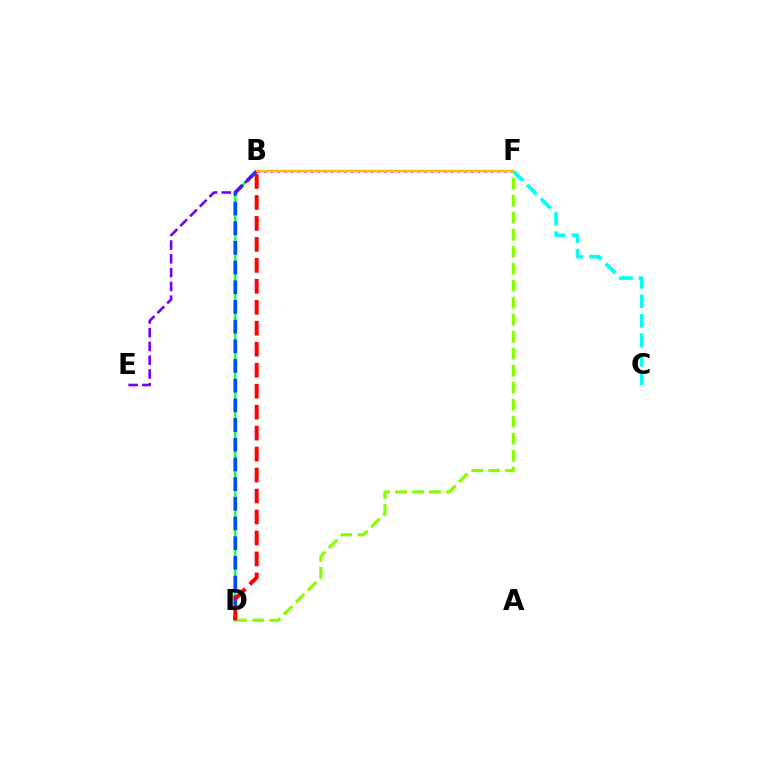{('C', 'F'): [{'color': '#00fff6', 'line_style': 'dashed', 'thickness': 2.65}], ('B', 'F'): [{'color': '#ff00cf', 'line_style': 'dotted', 'thickness': 1.81}, {'color': '#ffbd00', 'line_style': 'solid', 'thickness': 1.77}], ('B', 'D'): [{'color': '#00ff39', 'line_style': 'solid', 'thickness': 1.63}, {'color': '#004bff', 'line_style': 'dashed', 'thickness': 2.67}, {'color': '#ff0000', 'line_style': 'dashed', 'thickness': 2.85}], ('D', 'F'): [{'color': '#84ff00', 'line_style': 'dashed', 'thickness': 2.31}], ('B', 'E'): [{'color': '#7200ff', 'line_style': 'dashed', 'thickness': 1.87}]}